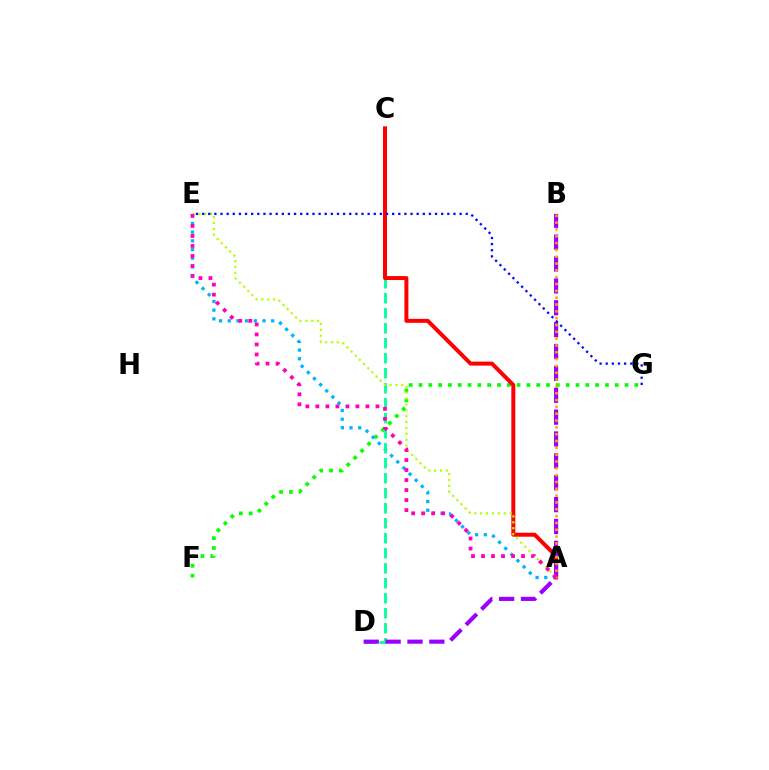{('F', 'G'): [{'color': '#08ff00', 'line_style': 'dotted', 'thickness': 2.67}], ('A', 'E'): [{'color': '#00b5ff', 'line_style': 'dotted', 'thickness': 2.36}, {'color': '#b3ff00', 'line_style': 'dotted', 'thickness': 1.6}, {'color': '#ff00bd', 'line_style': 'dotted', 'thickness': 2.72}], ('C', 'D'): [{'color': '#00ff9d', 'line_style': 'dashed', 'thickness': 2.04}], ('A', 'C'): [{'color': '#ff0000', 'line_style': 'solid', 'thickness': 2.86}], ('B', 'D'): [{'color': '#9b00ff', 'line_style': 'dashed', 'thickness': 2.97}], ('A', 'B'): [{'color': '#ffa500', 'line_style': 'dotted', 'thickness': 1.85}], ('E', 'G'): [{'color': '#0010ff', 'line_style': 'dotted', 'thickness': 1.67}]}